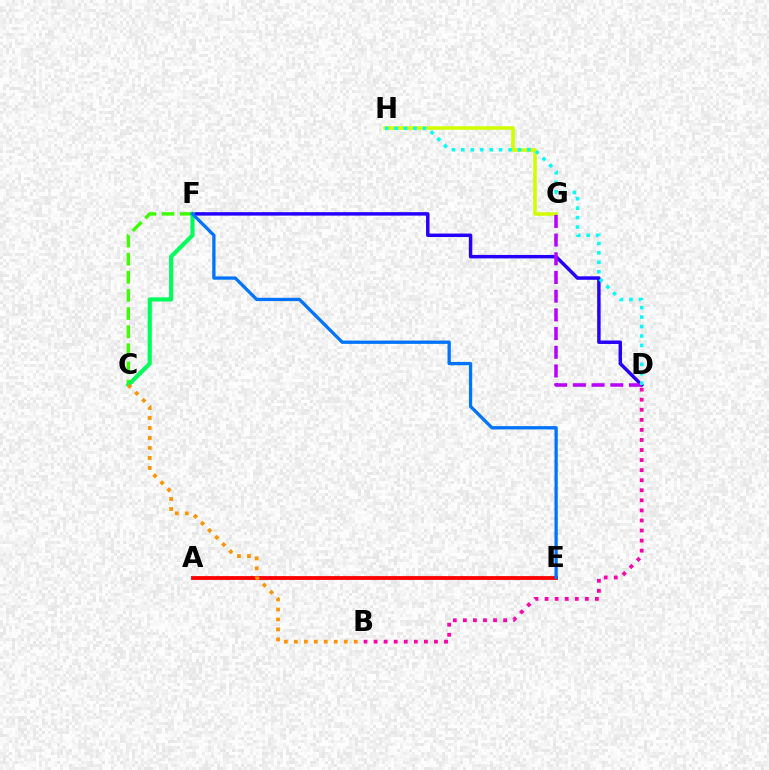{('C', 'F'): [{'color': '#3dff00', 'line_style': 'dashed', 'thickness': 2.46}, {'color': '#00ff5c', 'line_style': 'solid', 'thickness': 3.0}], ('B', 'D'): [{'color': '#ff00ac', 'line_style': 'dotted', 'thickness': 2.73}], ('G', 'H'): [{'color': '#d1ff00', 'line_style': 'solid', 'thickness': 2.58}], ('D', 'F'): [{'color': '#2500ff', 'line_style': 'solid', 'thickness': 2.49}], ('A', 'E'): [{'color': '#ff0000', 'line_style': 'solid', 'thickness': 2.75}], ('D', 'G'): [{'color': '#b900ff', 'line_style': 'dashed', 'thickness': 2.54}], ('B', 'C'): [{'color': '#ff9400', 'line_style': 'dotted', 'thickness': 2.71}], ('D', 'H'): [{'color': '#00fff6', 'line_style': 'dotted', 'thickness': 2.57}], ('E', 'F'): [{'color': '#0074ff', 'line_style': 'solid', 'thickness': 2.37}]}